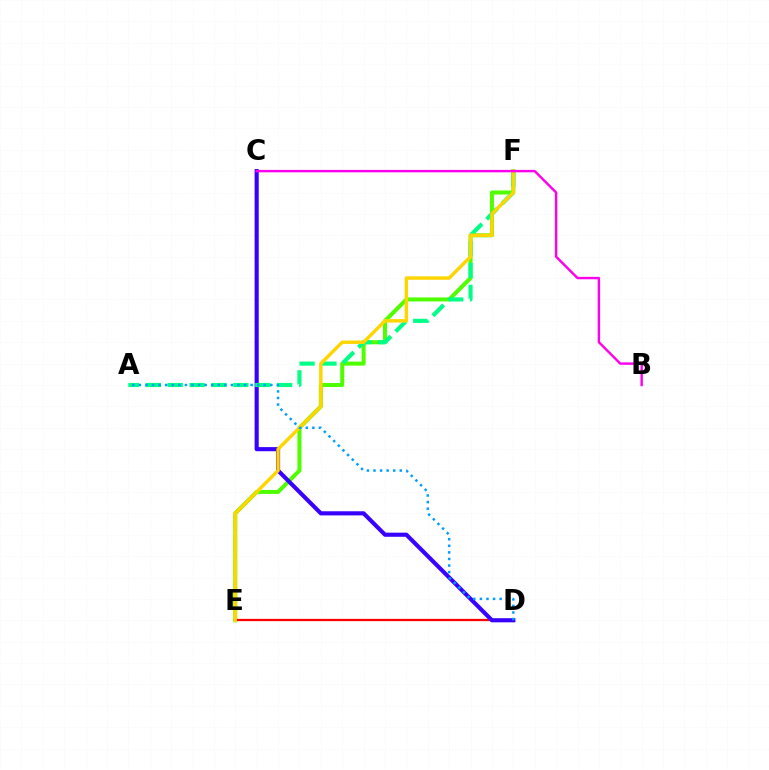{('E', 'F'): [{'color': '#4fff00', 'line_style': 'solid', 'thickness': 2.9}, {'color': '#ffd500', 'line_style': 'solid', 'thickness': 2.47}], ('D', 'E'): [{'color': '#ff0000', 'line_style': 'solid', 'thickness': 1.64}], ('C', 'D'): [{'color': '#3700ff', 'line_style': 'solid', 'thickness': 2.96}], ('A', 'F'): [{'color': '#00ff86', 'line_style': 'dashed', 'thickness': 2.97}], ('A', 'D'): [{'color': '#009eff', 'line_style': 'dotted', 'thickness': 1.79}], ('B', 'C'): [{'color': '#ff00ed', 'line_style': 'solid', 'thickness': 1.74}]}